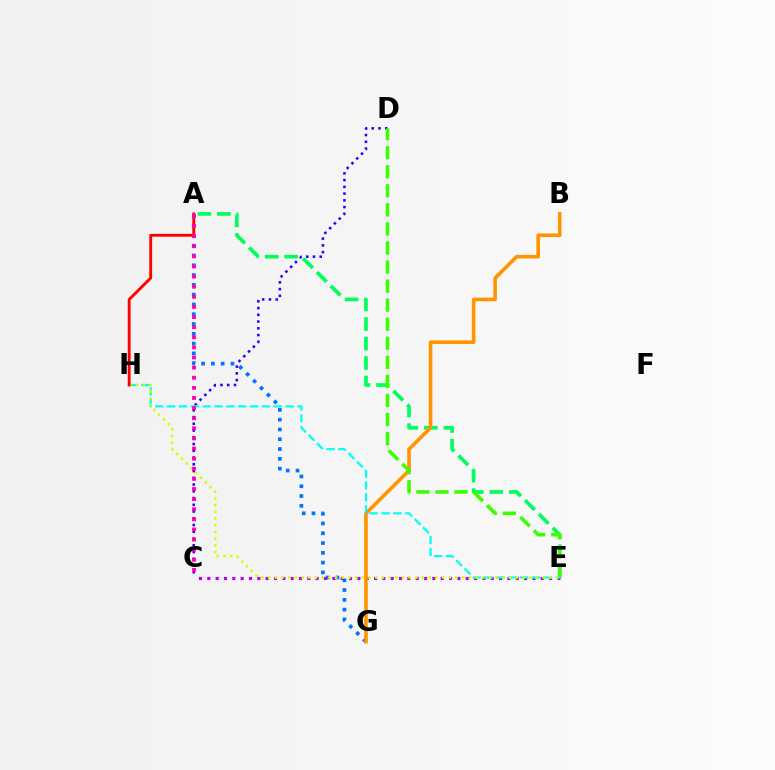{('A', 'G'): [{'color': '#0074ff', 'line_style': 'dotted', 'thickness': 2.66}], ('C', 'E'): [{'color': '#b900ff', 'line_style': 'dotted', 'thickness': 2.26}], ('C', 'D'): [{'color': '#2500ff', 'line_style': 'dotted', 'thickness': 1.83}], ('A', 'E'): [{'color': '#00ff5c', 'line_style': 'dashed', 'thickness': 2.65}], ('B', 'G'): [{'color': '#ff9400', 'line_style': 'solid', 'thickness': 2.61}], ('D', 'E'): [{'color': '#3dff00', 'line_style': 'dashed', 'thickness': 2.59}], ('E', 'H'): [{'color': '#00fff6', 'line_style': 'dashed', 'thickness': 1.61}, {'color': '#d1ff00', 'line_style': 'dotted', 'thickness': 1.82}], ('A', 'H'): [{'color': '#ff0000', 'line_style': 'solid', 'thickness': 2.07}], ('A', 'C'): [{'color': '#ff00ac', 'line_style': 'dotted', 'thickness': 2.75}]}